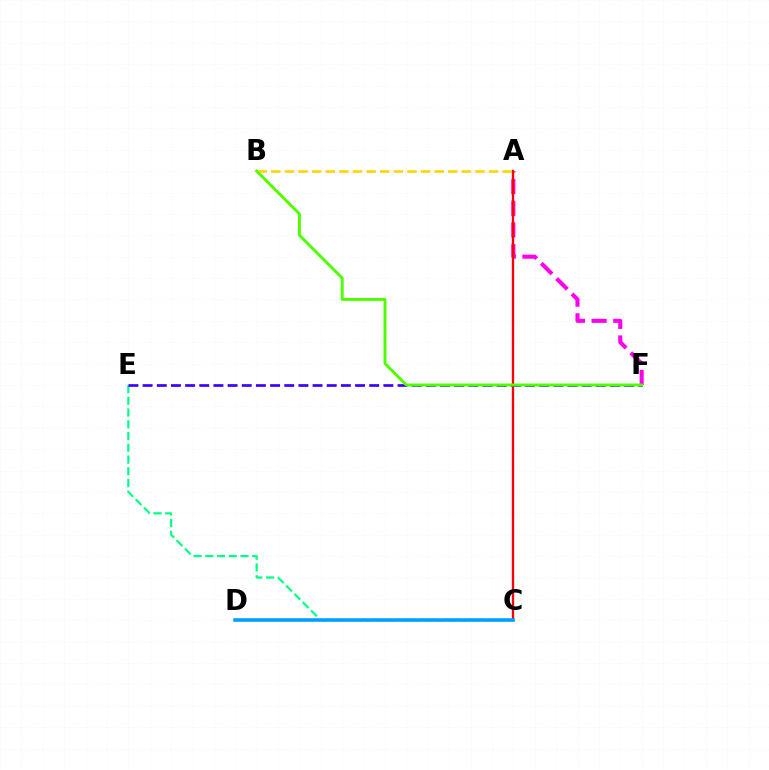{('A', 'F'): [{'color': '#ff00ed', 'line_style': 'dashed', 'thickness': 2.94}], ('A', 'C'): [{'color': '#ff0000', 'line_style': 'solid', 'thickness': 1.67}], ('A', 'B'): [{'color': '#ffd500', 'line_style': 'dashed', 'thickness': 1.85}], ('C', 'E'): [{'color': '#00ff86', 'line_style': 'dashed', 'thickness': 1.59}], ('C', 'D'): [{'color': '#009eff', 'line_style': 'solid', 'thickness': 2.57}], ('E', 'F'): [{'color': '#3700ff', 'line_style': 'dashed', 'thickness': 1.92}], ('B', 'F'): [{'color': '#4fff00', 'line_style': 'solid', 'thickness': 2.11}]}